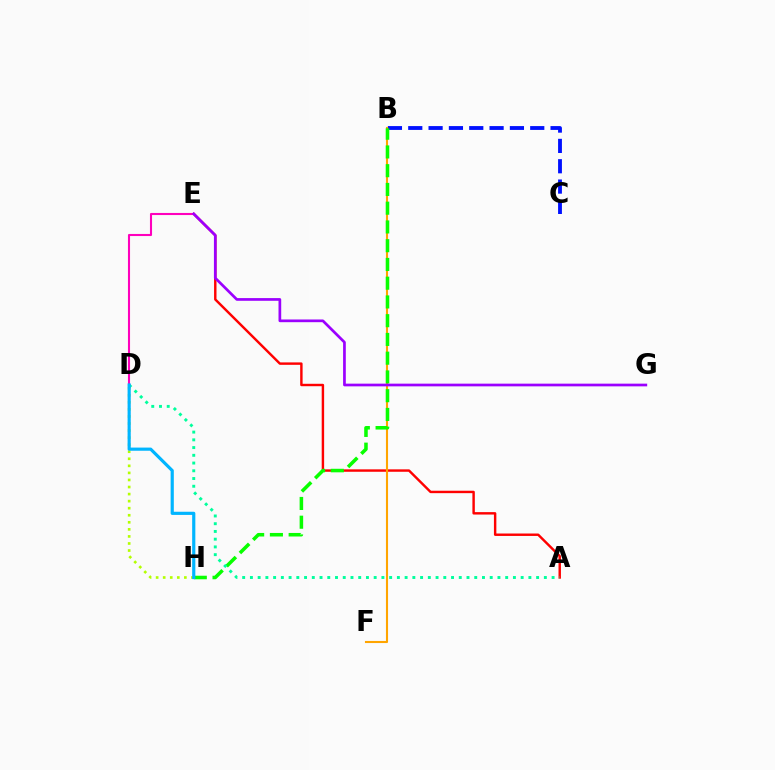{('A', 'E'): [{'color': '#ff0000', 'line_style': 'solid', 'thickness': 1.75}], ('D', 'H'): [{'color': '#b3ff00', 'line_style': 'dotted', 'thickness': 1.92}, {'color': '#00b5ff', 'line_style': 'solid', 'thickness': 2.28}], ('B', 'C'): [{'color': '#0010ff', 'line_style': 'dashed', 'thickness': 2.76}], ('D', 'E'): [{'color': '#ff00bd', 'line_style': 'solid', 'thickness': 1.51}], ('B', 'F'): [{'color': '#ffa500', 'line_style': 'solid', 'thickness': 1.51}], ('B', 'H'): [{'color': '#08ff00', 'line_style': 'dashed', 'thickness': 2.55}], ('A', 'D'): [{'color': '#00ff9d', 'line_style': 'dotted', 'thickness': 2.1}], ('E', 'G'): [{'color': '#9b00ff', 'line_style': 'solid', 'thickness': 1.95}]}